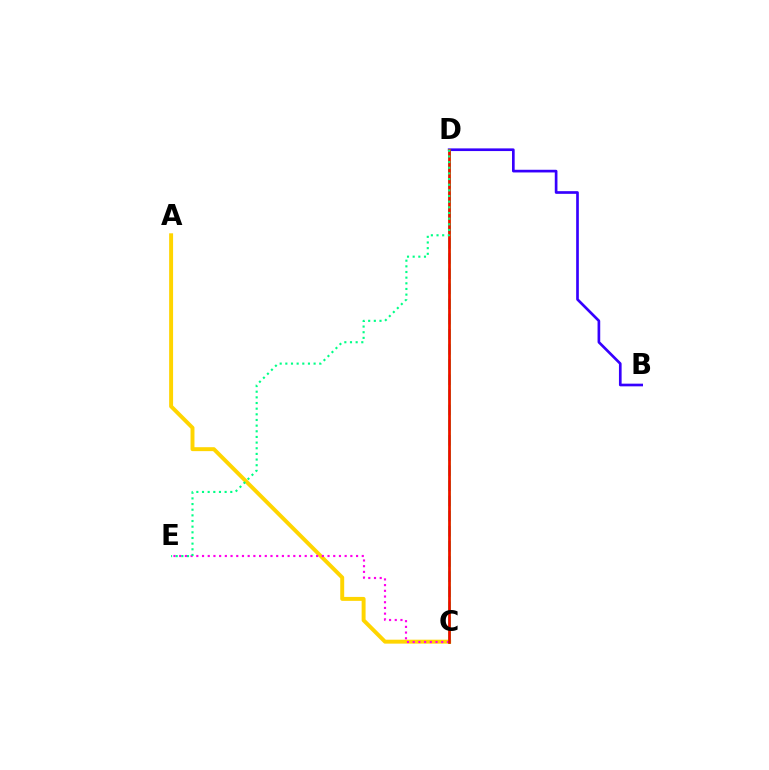{('A', 'C'): [{'color': '#ffd500', 'line_style': 'solid', 'thickness': 2.84}], ('C', 'E'): [{'color': '#ff00ed', 'line_style': 'dotted', 'thickness': 1.55}], ('B', 'D'): [{'color': '#3700ff', 'line_style': 'solid', 'thickness': 1.93}], ('C', 'D'): [{'color': '#009eff', 'line_style': 'dashed', 'thickness': 2.06}, {'color': '#4fff00', 'line_style': 'solid', 'thickness': 1.83}, {'color': '#ff0000', 'line_style': 'solid', 'thickness': 1.82}], ('D', 'E'): [{'color': '#00ff86', 'line_style': 'dotted', 'thickness': 1.54}]}